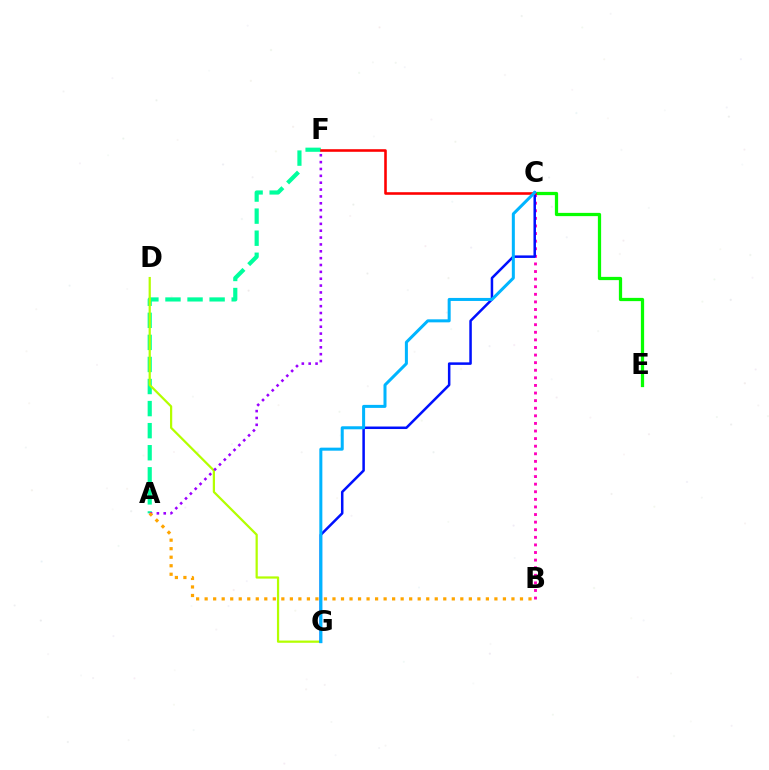{('A', 'F'): [{'color': '#00ff9d', 'line_style': 'dashed', 'thickness': 3.0}, {'color': '#9b00ff', 'line_style': 'dotted', 'thickness': 1.86}], ('C', 'E'): [{'color': '#08ff00', 'line_style': 'solid', 'thickness': 2.33}], ('D', 'G'): [{'color': '#b3ff00', 'line_style': 'solid', 'thickness': 1.61}], ('B', 'C'): [{'color': '#ff00bd', 'line_style': 'dotted', 'thickness': 2.06}], ('C', 'G'): [{'color': '#0010ff', 'line_style': 'solid', 'thickness': 1.81}, {'color': '#00b5ff', 'line_style': 'solid', 'thickness': 2.18}], ('C', 'F'): [{'color': '#ff0000', 'line_style': 'solid', 'thickness': 1.86}], ('A', 'B'): [{'color': '#ffa500', 'line_style': 'dotted', 'thickness': 2.32}]}